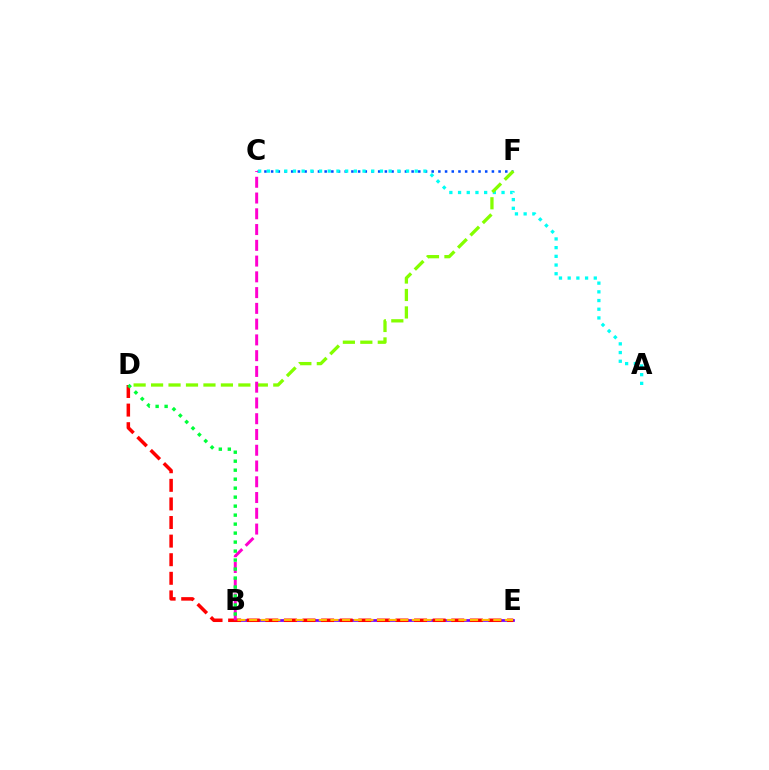{('C', 'F'): [{'color': '#004bff', 'line_style': 'dotted', 'thickness': 1.82}], ('A', 'C'): [{'color': '#00fff6', 'line_style': 'dotted', 'thickness': 2.36}], ('D', 'F'): [{'color': '#84ff00', 'line_style': 'dashed', 'thickness': 2.37}], ('B', 'E'): [{'color': '#7200ff', 'line_style': 'solid', 'thickness': 1.96}, {'color': '#ffbd00', 'line_style': 'dashed', 'thickness': 1.58}], ('D', 'E'): [{'color': '#ff0000', 'line_style': 'dashed', 'thickness': 2.53}], ('B', 'C'): [{'color': '#ff00cf', 'line_style': 'dashed', 'thickness': 2.14}], ('B', 'D'): [{'color': '#00ff39', 'line_style': 'dotted', 'thickness': 2.44}]}